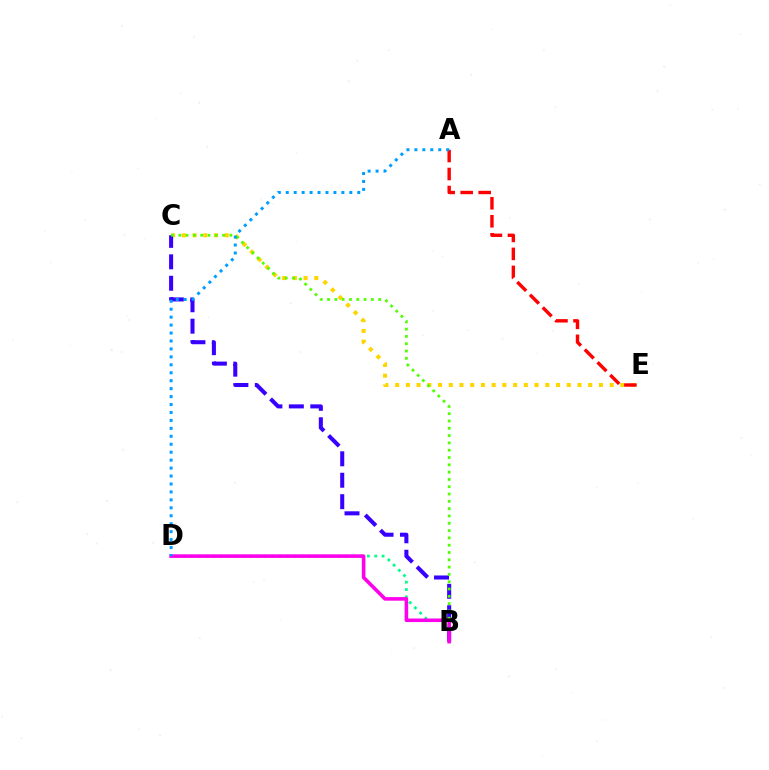{('C', 'E'): [{'color': '#ffd500', 'line_style': 'dotted', 'thickness': 2.91}], ('B', 'D'): [{'color': '#00ff86', 'line_style': 'dotted', 'thickness': 2.0}, {'color': '#ff00ed', 'line_style': 'solid', 'thickness': 2.57}], ('B', 'C'): [{'color': '#3700ff', 'line_style': 'dashed', 'thickness': 2.91}, {'color': '#4fff00', 'line_style': 'dotted', 'thickness': 1.98}], ('A', 'E'): [{'color': '#ff0000', 'line_style': 'dashed', 'thickness': 2.45}], ('A', 'D'): [{'color': '#009eff', 'line_style': 'dotted', 'thickness': 2.16}]}